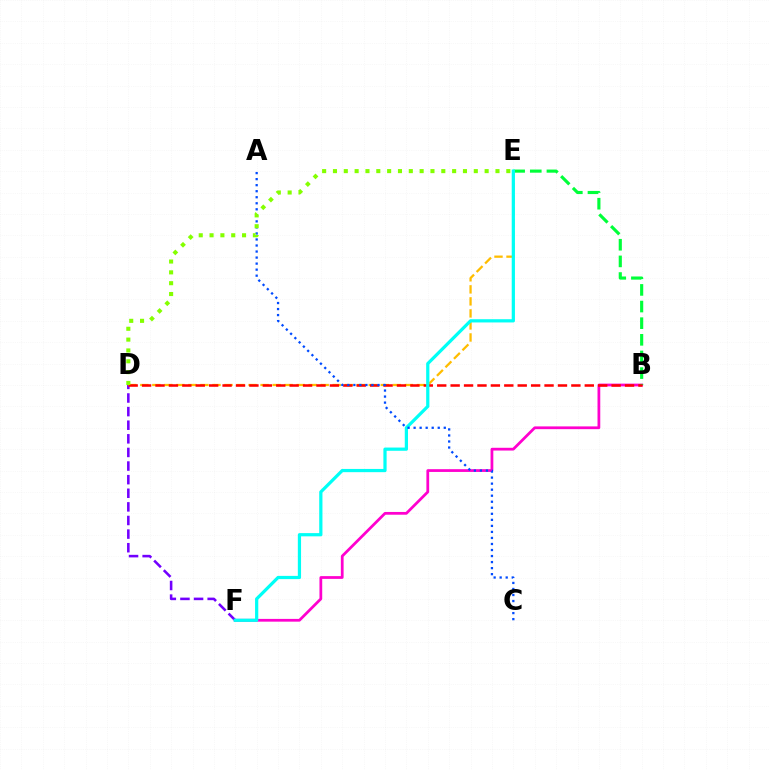{('D', 'F'): [{'color': '#7200ff', 'line_style': 'dashed', 'thickness': 1.85}], ('B', 'F'): [{'color': '#ff00cf', 'line_style': 'solid', 'thickness': 1.99}], ('B', 'E'): [{'color': '#00ff39', 'line_style': 'dashed', 'thickness': 2.26}], ('D', 'E'): [{'color': '#ffbd00', 'line_style': 'dashed', 'thickness': 1.63}, {'color': '#84ff00', 'line_style': 'dotted', 'thickness': 2.94}], ('B', 'D'): [{'color': '#ff0000', 'line_style': 'dashed', 'thickness': 1.82}], ('E', 'F'): [{'color': '#00fff6', 'line_style': 'solid', 'thickness': 2.32}], ('A', 'C'): [{'color': '#004bff', 'line_style': 'dotted', 'thickness': 1.64}]}